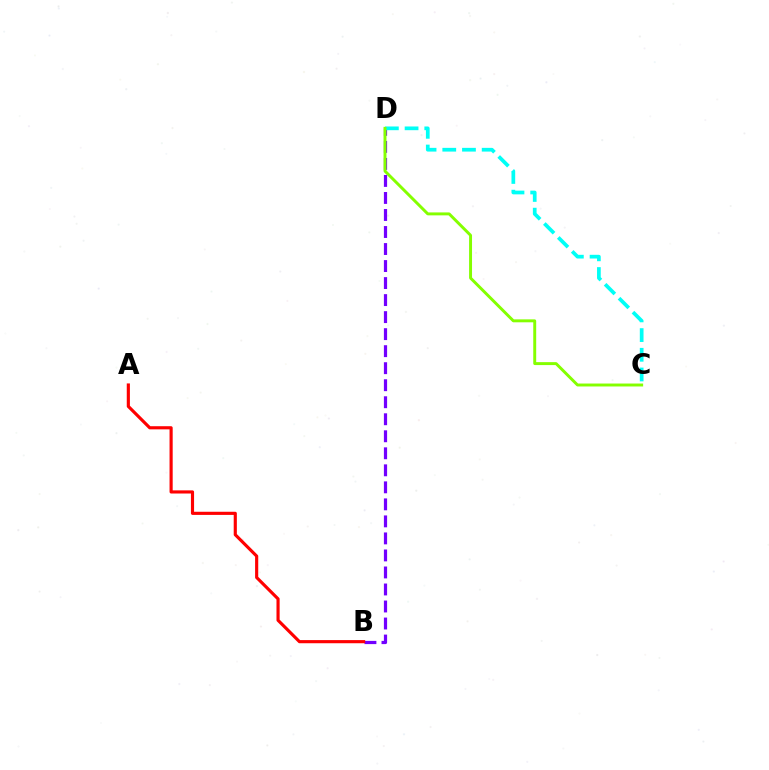{('B', 'D'): [{'color': '#7200ff', 'line_style': 'dashed', 'thickness': 2.31}], ('C', 'D'): [{'color': '#00fff6', 'line_style': 'dashed', 'thickness': 2.68}, {'color': '#84ff00', 'line_style': 'solid', 'thickness': 2.12}], ('A', 'B'): [{'color': '#ff0000', 'line_style': 'solid', 'thickness': 2.26}]}